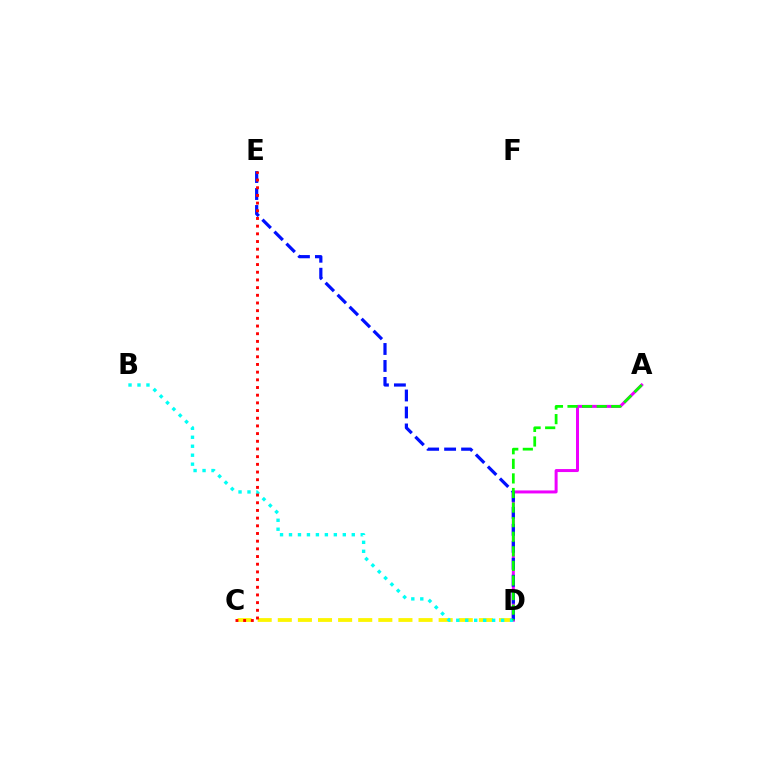{('C', 'D'): [{'color': '#fcf500', 'line_style': 'dashed', 'thickness': 2.73}], ('A', 'D'): [{'color': '#ee00ff', 'line_style': 'solid', 'thickness': 2.16}, {'color': '#08ff00', 'line_style': 'dashed', 'thickness': 1.98}], ('D', 'E'): [{'color': '#0010ff', 'line_style': 'dashed', 'thickness': 2.31}], ('B', 'D'): [{'color': '#00fff6', 'line_style': 'dotted', 'thickness': 2.44}], ('C', 'E'): [{'color': '#ff0000', 'line_style': 'dotted', 'thickness': 2.09}]}